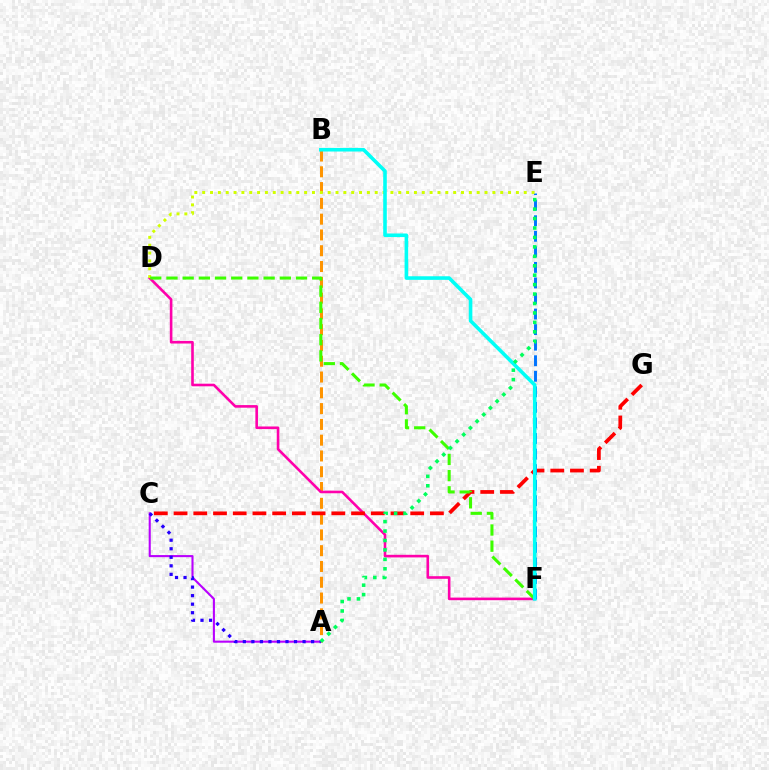{('A', 'C'): [{'color': '#b900ff', 'line_style': 'solid', 'thickness': 1.5}, {'color': '#2500ff', 'line_style': 'dotted', 'thickness': 2.32}], ('A', 'B'): [{'color': '#ff9400', 'line_style': 'dashed', 'thickness': 2.14}], ('D', 'F'): [{'color': '#ff00ac', 'line_style': 'solid', 'thickness': 1.88}, {'color': '#3dff00', 'line_style': 'dashed', 'thickness': 2.2}], ('C', 'G'): [{'color': '#ff0000', 'line_style': 'dashed', 'thickness': 2.68}], ('E', 'F'): [{'color': '#0074ff', 'line_style': 'dashed', 'thickness': 2.11}], ('D', 'E'): [{'color': '#d1ff00', 'line_style': 'dotted', 'thickness': 2.13}], ('B', 'F'): [{'color': '#00fff6', 'line_style': 'solid', 'thickness': 2.59}], ('A', 'E'): [{'color': '#00ff5c', 'line_style': 'dotted', 'thickness': 2.56}]}